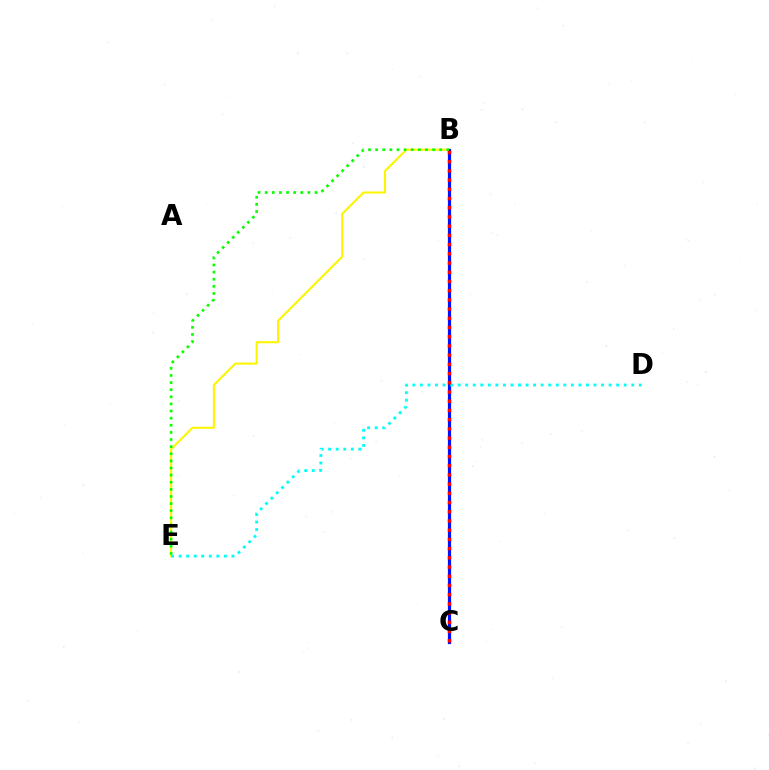{('B', 'E'): [{'color': '#fcf500', 'line_style': 'solid', 'thickness': 1.5}, {'color': '#08ff00', 'line_style': 'dotted', 'thickness': 1.93}], ('B', 'C'): [{'color': '#ee00ff', 'line_style': 'dotted', 'thickness': 1.9}, {'color': '#0010ff', 'line_style': 'solid', 'thickness': 2.29}, {'color': '#ff0000', 'line_style': 'dotted', 'thickness': 2.5}], ('D', 'E'): [{'color': '#00fff6', 'line_style': 'dotted', 'thickness': 2.05}]}